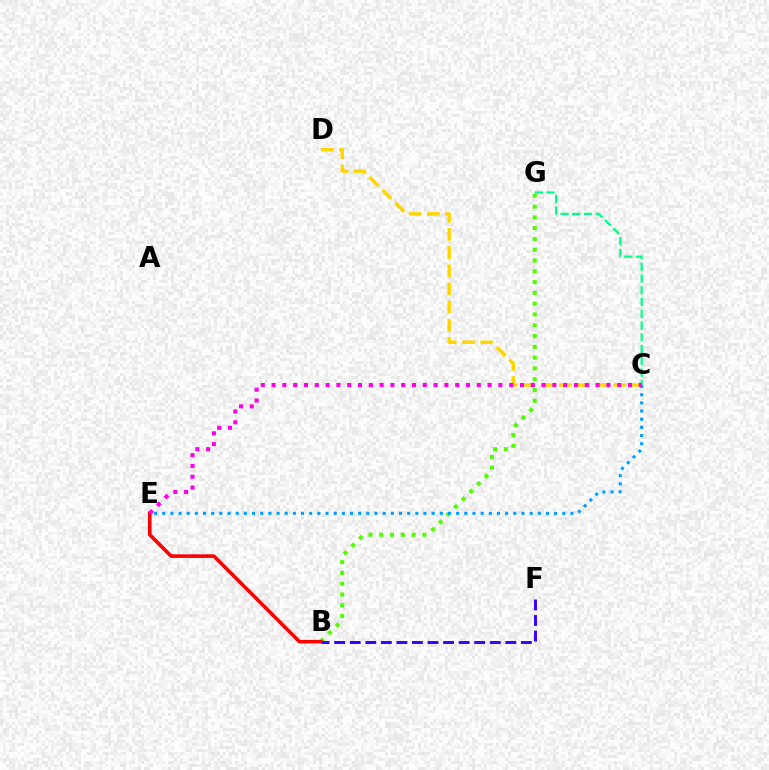{('C', 'D'): [{'color': '#ffd500', 'line_style': 'dashed', 'thickness': 2.47}], ('B', 'G'): [{'color': '#4fff00', 'line_style': 'dotted', 'thickness': 2.93}], ('C', 'E'): [{'color': '#009eff', 'line_style': 'dotted', 'thickness': 2.22}, {'color': '#ff00ed', 'line_style': 'dotted', 'thickness': 2.93}], ('C', 'G'): [{'color': '#00ff86', 'line_style': 'dashed', 'thickness': 1.6}], ('B', 'E'): [{'color': '#ff0000', 'line_style': 'solid', 'thickness': 2.58}], ('B', 'F'): [{'color': '#3700ff', 'line_style': 'dashed', 'thickness': 2.11}]}